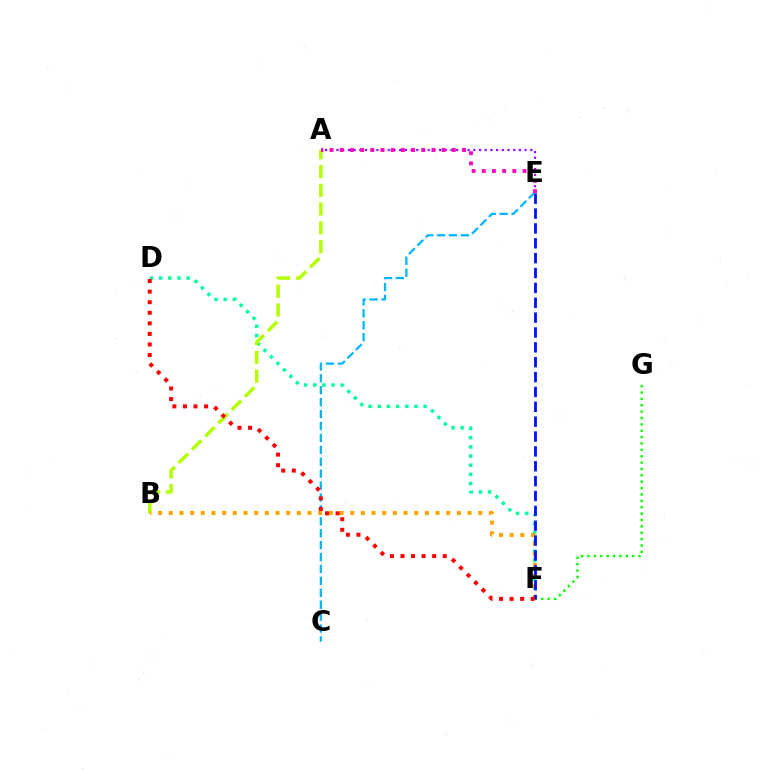{('A', 'E'): [{'color': '#9b00ff', 'line_style': 'dotted', 'thickness': 1.55}, {'color': '#ff00bd', 'line_style': 'dotted', 'thickness': 2.77}], ('F', 'G'): [{'color': '#08ff00', 'line_style': 'dotted', 'thickness': 1.73}], ('D', 'F'): [{'color': '#00ff9d', 'line_style': 'dotted', 'thickness': 2.49}, {'color': '#ff0000', 'line_style': 'dotted', 'thickness': 2.87}], ('C', 'E'): [{'color': '#00b5ff', 'line_style': 'dashed', 'thickness': 1.62}], ('A', 'B'): [{'color': '#b3ff00', 'line_style': 'dashed', 'thickness': 2.55}], ('B', 'F'): [{'color': '#ffa500', 'line_style': 'dotted', 'thickness': 2.9}], ('E', 'F'): [{'color': '#0010ff', 'line_style': 'dashed', 'thickness': 2.02}]}